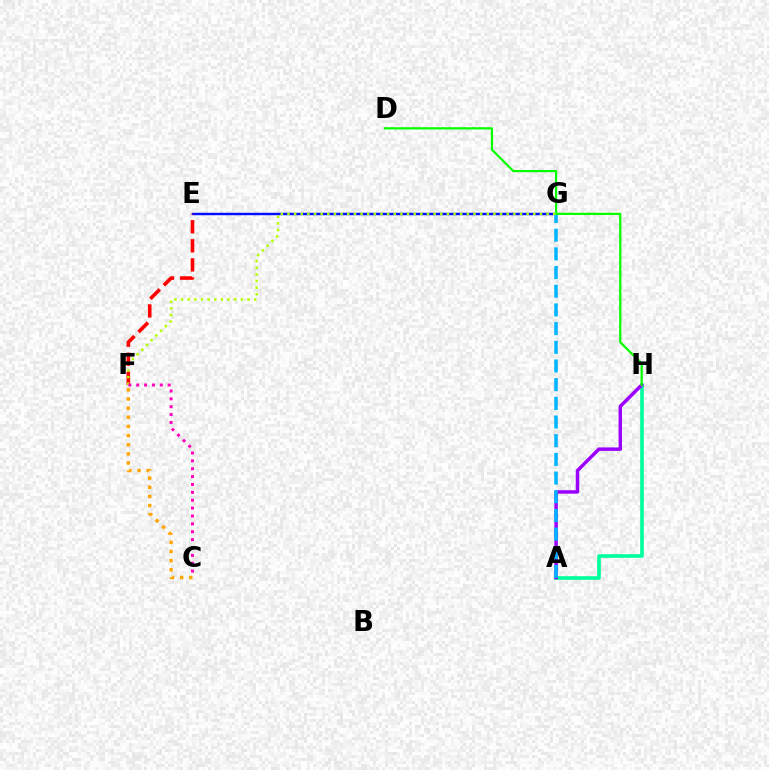{('E', 'G'): [{'color': '#0010ff', 'line_style': 'solid', 'thickness': 1.76}], ('A', 'H'): [{'color': '#00ff9d', 'line_style': 'solid', 'thickness': 2.63}, {'color': '#9b00ff', 'line_style': 'solid', 'thickness': 2.5}], ('A', 'G'): [{'color': '#00b5ff', 'line_style': 'dashed', 'thickness': 2.54}], ('D', 'H'): [{'color': '#08ff00', 'line_style': 'solid', 'thickness': 1.62}], ('E', 'F'): [{'color': '#ff0000', 'line_style': 'dashed', 'thickness': 2.59}], ('F', 'G'): [{'color': '#b3ff00', 'line_style': 'dotted', 'thickness': 1.81}], ('C', 'F'): [{'color': '#ffa500', 'line_style': 'dotted', 'thickness': 2.48}, {'color': '#ff00bd', 'line_style': 'dotted', 'thickness': 2.14}]}